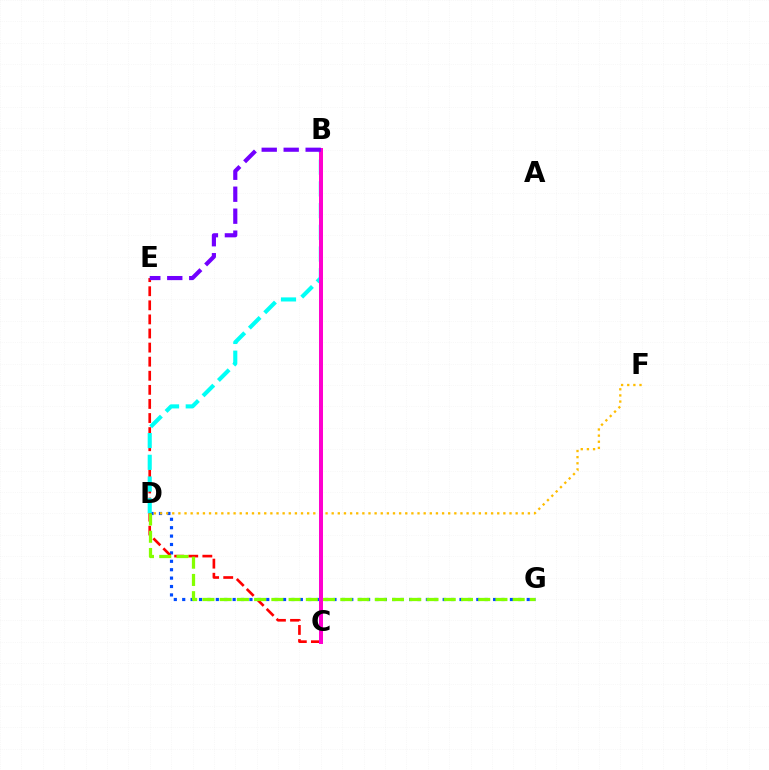{('D', 'G'): [{'color': '#004bff', 'line_style': 'dotted', 'thickness': 2.28}, {'color': '#84ff00', 'line_style': 'dashed', 'thickness': 2.34}], ('C', 'E'): [{'color': '#ff0000', 'line_style': 'dashed', 'thickness': 1.91}], ('D', 'F'): [{'color': '#ffbd00', 'line_style': 'dotted', 'thickness': 1.67}], ('B', 'C'): [{'color': '#00ff39', 'line_style': 'dotted', 'thickness': 1.65}, {'color': '#ff00cf', 'line_style': 'solid', 'thickness': 2.87}], ('B', 'D'): [{'color': '#00fff6', 'line_style': 'dashed', 'thickness': 2.95}], ('B', 'E'): [{'color': '#7200ff', 'line_style': 'dashed', 'thickness': 2.98}]}